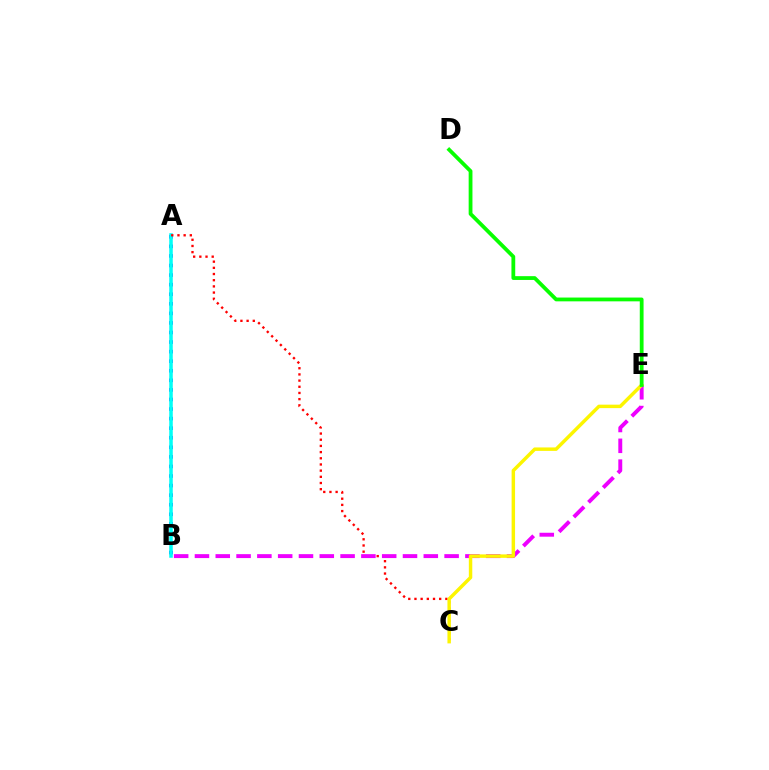{('A', 'B'): [{'color': '#0010ff', 'line_style': 'dotted', 'thickness': 2.6}, {'color': '#00fff6', 'line_style': 'solid', 'thickness': 2.54}], ('A', 'C'): [{'color': '#ff0000', 'line_style': 'dotted', 'thickness': 1.68}], ('B', 'E'): [{'color': '#ee00ff', 'line_style': 'dashed', 'thickness': 2.83}], ('C', 'E'): [{'color': '#fcf500', 'line_style': 'solid', 'thickness': 2.49}], ('D', 'E'): [{'color': '#08ff00', 'line_style': 'solid', 'thickness': 2.73}]}